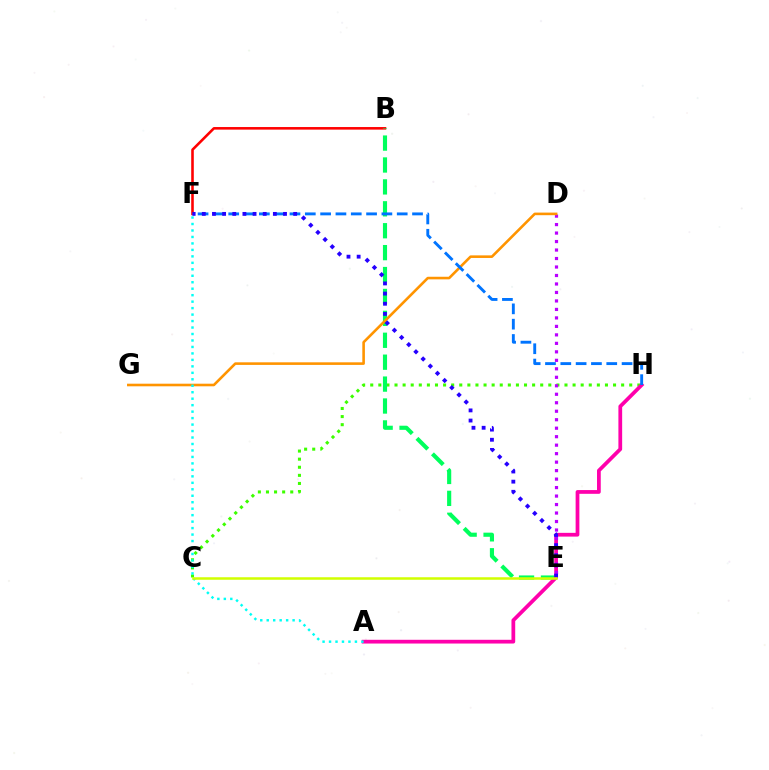{('C', 'H'): [{'color': '#3dff00', 'line_style': 'dotted', 'thickness': 2.2}], ('B', 'F'): [{'color': '#ff0000', 'line_style': 'solid', 'thickness': 1.86}], ('B', 'E'): [{'color': '#00ff5c', 'line_style': 'dashed', 'thickness': 2.98}], ('A', 'H'): [{'color': '#ff00ac', 'line_style': 'solid', 'thickness': 2.7}], ('D', 'E'): [{'color': '#b900ff', 'line_style': 'dotted', 'thickness': 2.31}], ('D', 'G'): [{'color': '#ff9400', 'line_style': 'solid', 'thickness': 1.87}], ('F', 'H'): [{'color': '#0074ff', 'line_style': 'dashed', 'thickness': 2.08}], ('A', 'F'): [{'color': '#00fff6', 'line_style': 'dotted', 'thickness': 1.76}], ('E', 'F'): [{'color': '#2500ff', 'line_style': 'dotted', 'thickness': 2.76}], ('C', 'E'): [{'color': '#d1ff00', 'line_style': 'solid', 'thickness': 1.81}]}